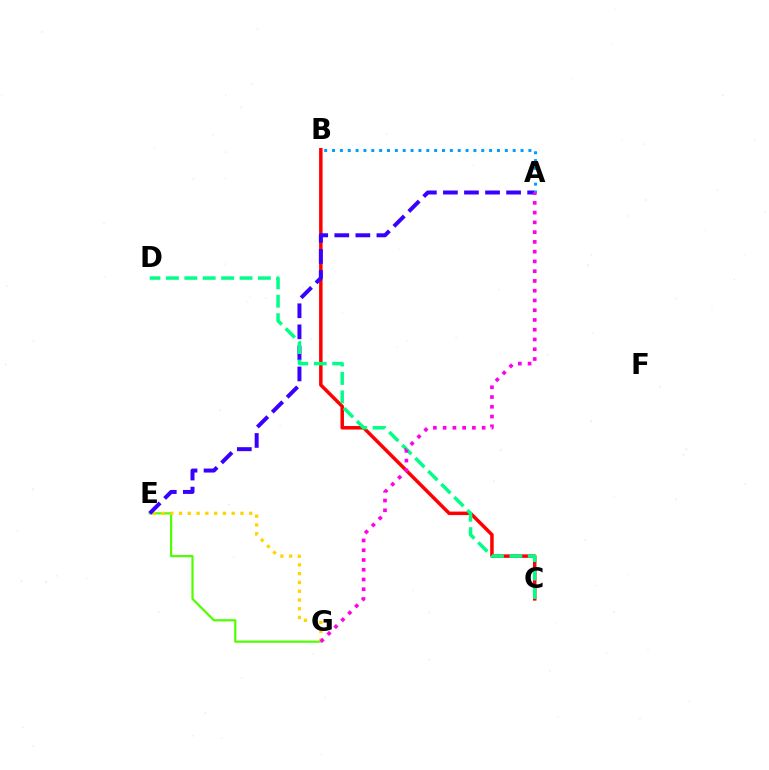{('E', 'G'): [{'color': '#4fff00', 'line_style': 'solid', 'thickness': 1.58}, {'color': '#ffd500', 'line_style': 'dotted', 'thickness': 2.38}], ('B', 'C'): [{'color': '#ff0000', 'line_style': 'solid', 'thickness': 2.51}], ('A', 'E'): [{'color': '#3700ff', 'line_style': 'dashed', 'thickness': 2.86}], ('C', 'D'): [{'color': '#00ff86', 'line_style': 'dashed', 'thickness': 2.5}], ('A', 'B'): [{'color': '#009eff', 'line_style': 'dotted', 'thickness': 2.13}], ('A', 'G'): [{'color': '#ff00ed', 'line_style': 'dotted', 'thickness': 2.65}]}